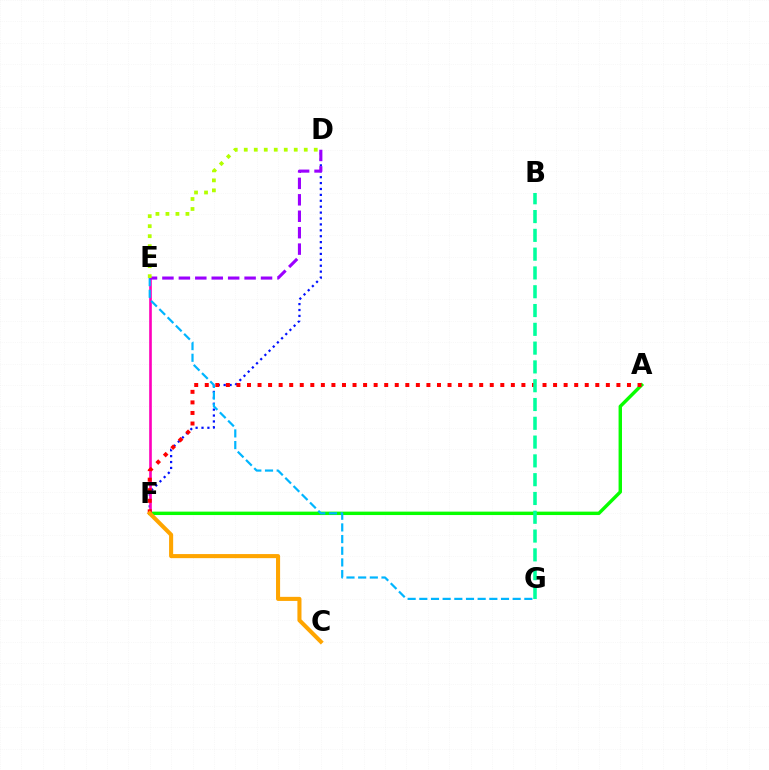{('A', 'F'): [{'color': '#08ff00', 'line_style': 'solid', 'thickness': 2.46}, {'color': '#ff0000', 'line_style': 'dotted', 'thickness': 2.87}], ('D', 'F'): [{'color': '#0010ff', 'line_style': 'dotted', 'thickness': 1.6}], ('E', 'F'): [{'color': '#ff00bd', 'line_style': 'solid', 'thickness': 1.9}], ('C', 'F'): [{'color': '#ffa500', 'line_style': 'solid', 'thickness': 2.93}], ('B', 'G'): [{'color': '#00ff9d', 'line_style': 'dashed', 'thickness': 2.55}], ('E', 'G'): [{'color': '#00b5ff', 'line_style': 'dashed', 'thickness': 1.59}], ('D', 'E'): [{'color': '#9b00ff', 'line_style': 'dashed', 'thickness': 2.23}, {'color': '#b3ff00', 'line_style': 'dotted', 'thickness': 2.72}]}